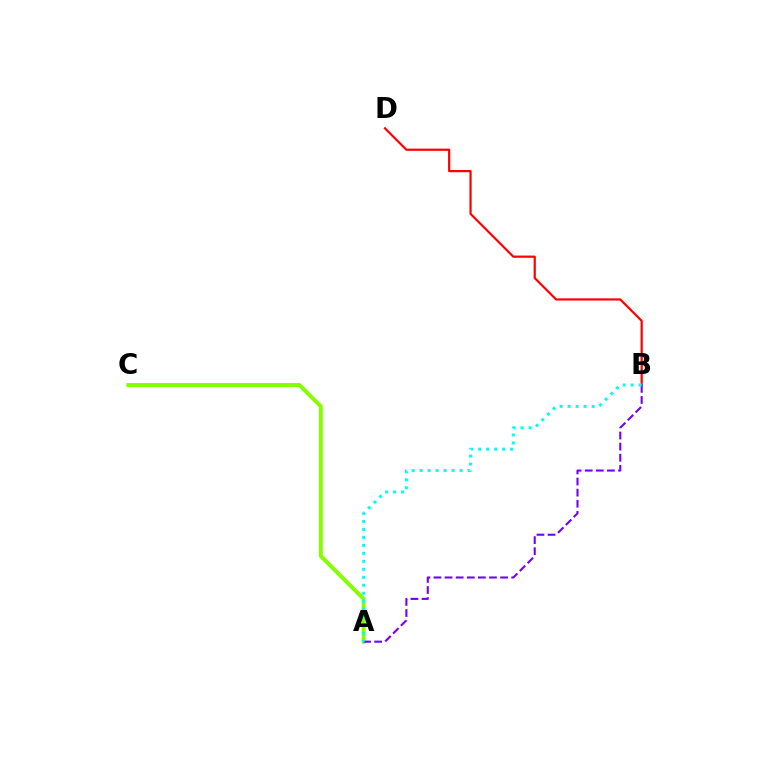{('B', 'D'): [{'color': '#ff0000', 'line_style': 'solid', 'thickness': 1.59}], ('A', 'C'): [{'color': '#84ff00', 'line_style': 'solid', 'thickness': 2.85}], ('A', 'B'): [{'color': '#7200ff', 'line_style': 'dashed', 'thickness': 1.51}, {'color': '#00fff6', 'line_style': 'dotted', 'thickness': 2.17}]}